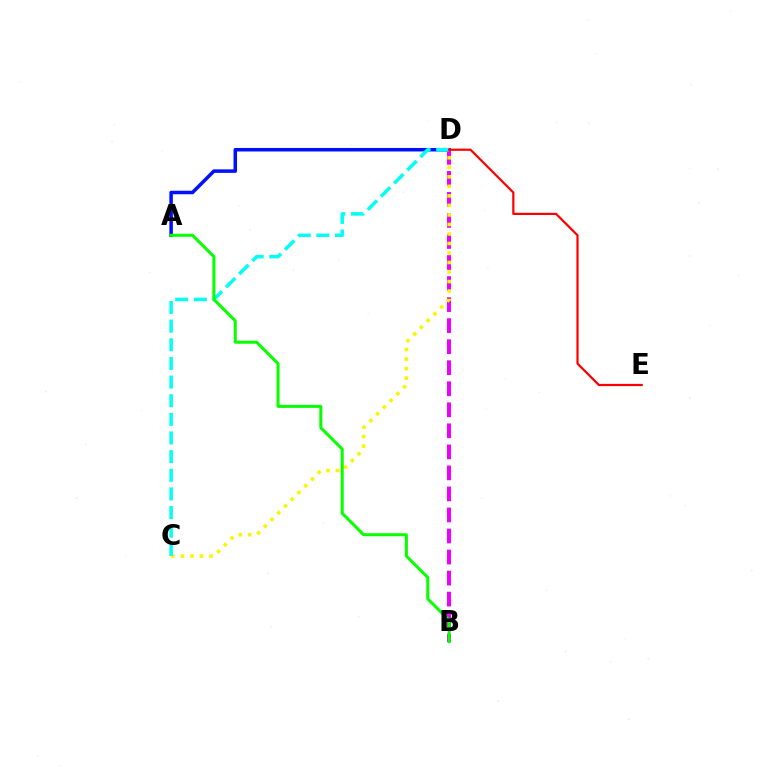{('A', 'D'): [{'color': '#0010ff', 'line_style': 'solid', 'thickness': 2.54}], ('B', 'D'): [{'color': '#ee00ff', 'line_style': 'dashed', 'thickness': 2.86}], ('C', 'D'): [{'color': '#fcf500', 'line_style': 'dotted', 'thickness': 2.59}, {'color': '#00fff6', 'line_style': 'dashed', 'thickness': 2.53}], ('D', 'E'): [{'color': '#ff0000', 'line_style': 'solid', 'thickness': 1.6}], ('A', 'B'): [{'color': '#08ff00', 'line_style': 'solid', 'thickness': 2.17}]}